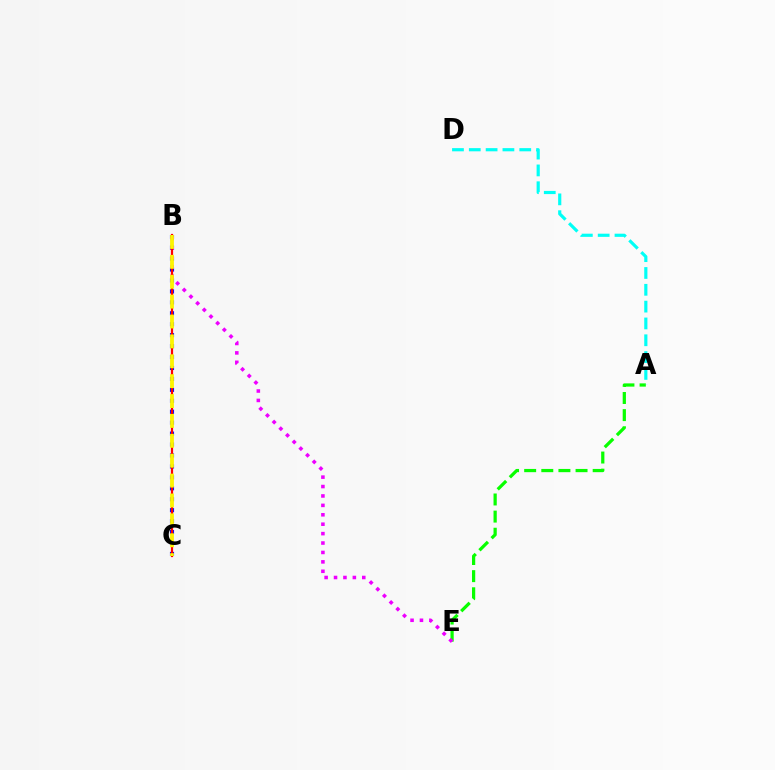{('B', 'C'): [{'color': '#0010ff', 'line_style': 'dotted', 'thickness': 2.97}, {'color': '#ff0000', 'line_style': 'solid', 'thickness': 1.59}, {'color': '#fcf500', 'line_style': 'dashed', 'thickness': 2.7}], ('A', 'E'): [{'color': '#08ff00', 'line_style': 'dashed', 'thickness': 2.33}], ('B', 'E'): [{'color': '#ee00ff', 'line_style': 'dotted', 'thickness': 2.56}], ('A', 'D'): [{'color': '#00fff6', 'line_style': 'dashed', 'thickness': 2.29}]}